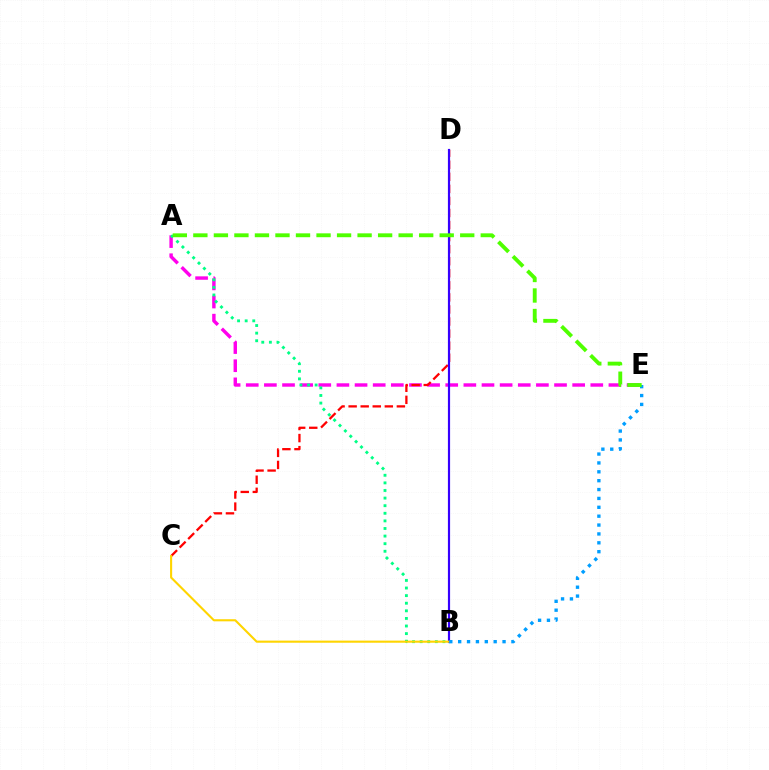{('A', 'E'): [{'color': '#ff00ed', 'line_style': 'dashed', 'thickness': 2.46}, {'color': '#4fff00', 'line_style': 'dashed', 'thickness': 2.79}], ('C', 'D'): [{'color': '#ff0000', 'line_style': 'dashed', 'thickness': 1.64}], ('A', 'B'): [{'color': '#00ff86', 'line_style': 'dotted', 'thickness': 2.06}], ('B', 'D'): [{'color': '#3700ff', 'line_style': 'solid', 'thickness': 1.57}], ('B', 'C'): [{'color': '#ffd500', 'line_style': 'solid', 'thickness': 1.52}], ('B', 'E'): [{'color': '#009eff', 'line_style': 'dotted', 'thickness': 2.41}]}